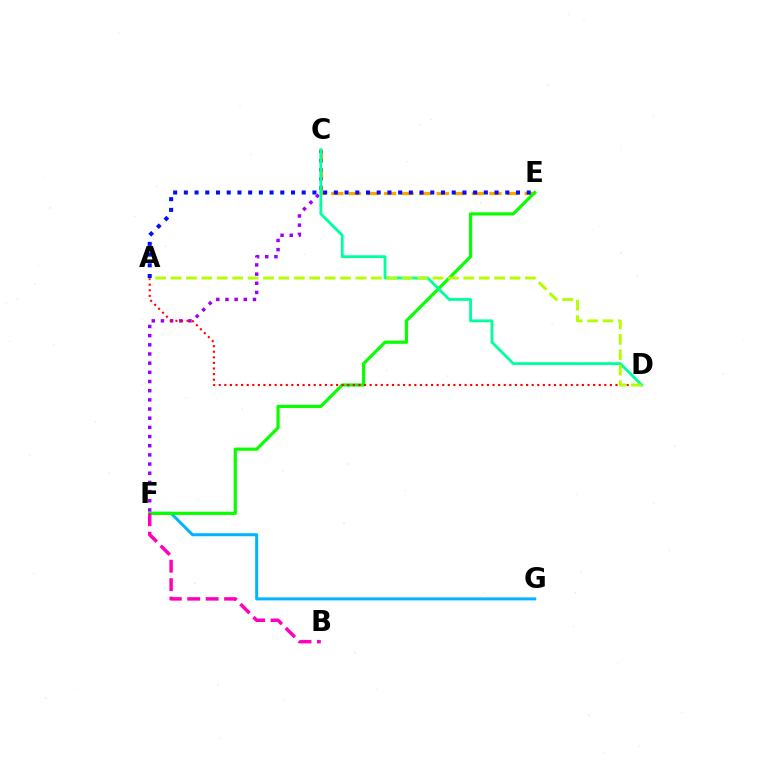{('C', 'E'): [{'color': '#ffa500', 'line_style': 'dashed', 'thickness': 2.39}], ('F', 'G'): [{'color': '#00b5ff', 'line_style': 'solid', 'thickness': 2.18}], ('E', 'F'): [{'color': '#08ff00', 'line_style': 'solid', 'thickness': 2.29}], ('C', 'F'): [{'color': '#9b00ff', 'line_style': 'dotted', 'thickness': 2.49}], ('C', 'D'): [{'color': '#00ff9d', 'line_style': 'solid', 'thickness': 2.04}], ('B', 'F'): [{'color': '#ff00bd', 'line_style': 'dashed', 'thickness': 2.5}], ('A', 'D'): [{'color': '#ff0000', 'line_style': 'dotted', 'thickness': 1.52}, {'color': '#b3ff00', 'line_style': 'dashed', 'thickness': 2.09}], ('A', 'E'): [{'color': '#0010ff', 'line_style': 'dotted', 'thickness': 2.91}]}